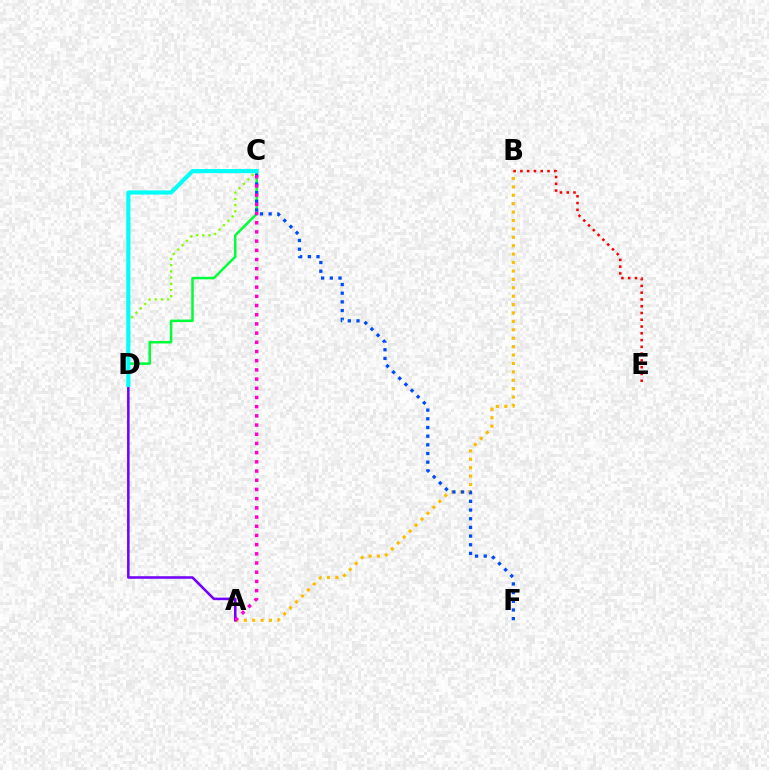{('A', 'B'): [{'color': '#ffbd00', 'line_style': 'dotted', 'thickness': 2.28}], ('B', 'E'): [{'color': '#ff0000', 'line_style': 'dotted', 'thickness': 1.84}], ('A', 'D'): [{'color': '#7200ff', 'line_style': 'solid', 'thickness': 1.84}], ('C', 'D'): [{'color': '#00ff39', 'line_style': 'solid', 'thickness': 1.82}, {'color': '#84ff00', 'line_style': 'dotted', 'thickness': 1.69}, {'color': '#00fff6', 'line_style': 'solid', 'thickness': 2.98}], ('C', 'F'): [{'color': '#004bff', 'line_style': 'dotted', 'thickness': 2.36}], ('A', 'C'): [{'color': '#ff00cf', 'line_style': 'dotted', 'thickness': 2.5}]}